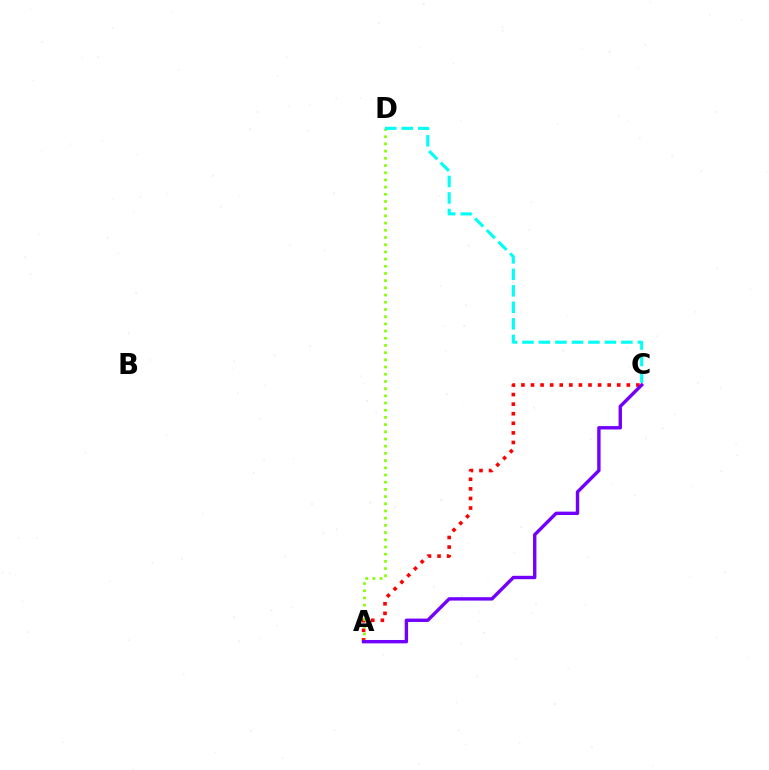{('A', 'C'): [{'color': '#ff0000', 'line_style': 'dotted', 'thickness': 2.6}, {'color': '#7200ff', 'line_style': 'solid', 'thickness': 2.44}], ('A', 'D'): [{'color': '#84ff00', 'line_style': 'dotted', 'thickness': 1.96}], ('C', 'D'): [{'color': '#00fff6', 'line_style': 'dashed', 'thickness': 2.24}]}